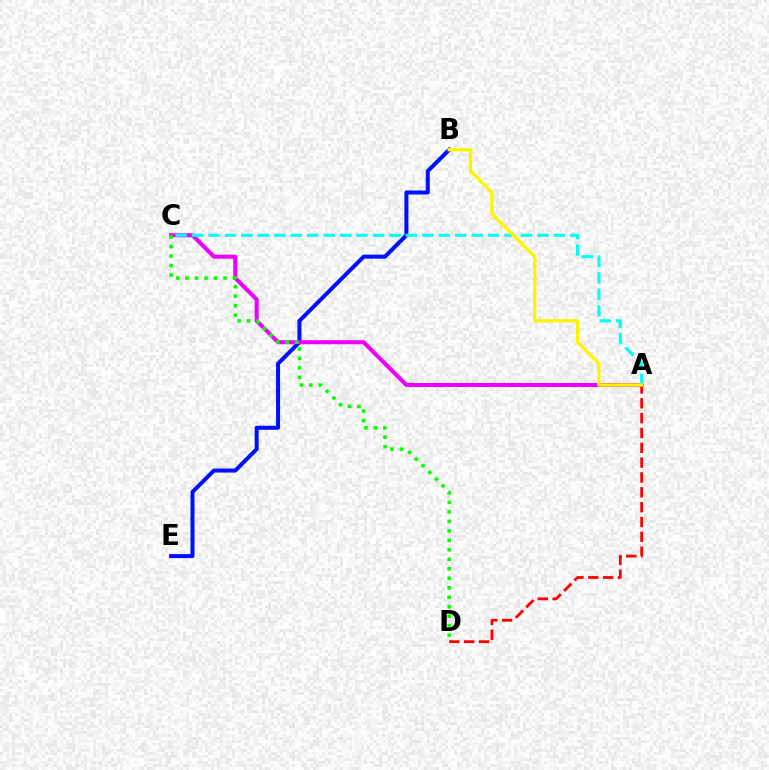{('B', 'E'): [{'color': '#0010ff', 'line_style': 'solid', 'thickness': 2.89}], ('A', 'C'): [{'color': '#ee00ff', 'line_style': 'solid', 'thickness': 2.91}, {'color': '#00fff6', 'line_style': 'dashed', 'thickness': 2.23}], ('A', 'D'): [{'color': '#ff0000', 'line_style': 'dashed', 'thickness': 2.02}], ('C', 'D'): [{'color': '#08ff00', 'line_style': 'dotted', 'thickness': 2.58}], ('A', 'B'): [{'color': '#fcf500', 'line_style': 'solid', 'thickness': 2.4}]}